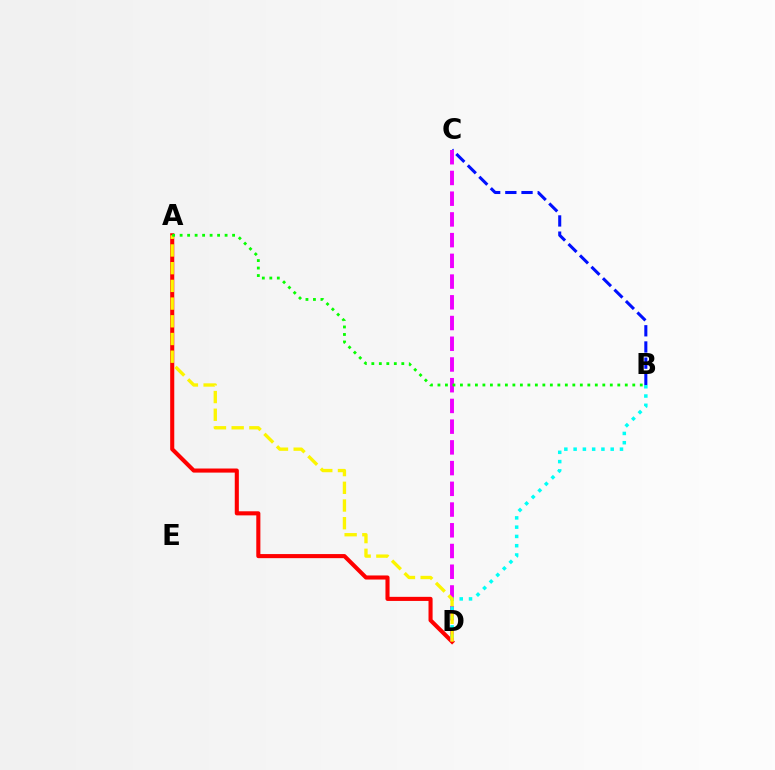{('A', 'D'): [{'color': '#ff0000', 'line_style': 'solid', 'thickness': 2.94}, {'color': '#fcf500', 'line_style': 'dashed', 'thickness': 2.41}], ('B', 'C'): [{'color': '#0010ff', 'line_style': 'dashed', 'thickness': 2.2}], ('C', 'D'): [{'color': '#ee00ff', 'line_style': 'dashed', 'thickness': 2.82}], ('B', 'D'): [{'color': '#00fff6', 'line_style': 'dotted', 'thickness': 2.52}], ('A', 'B'): [{'color': '#08ff00', 'line_style': 'dotted', 'thickness': 2.04}]}